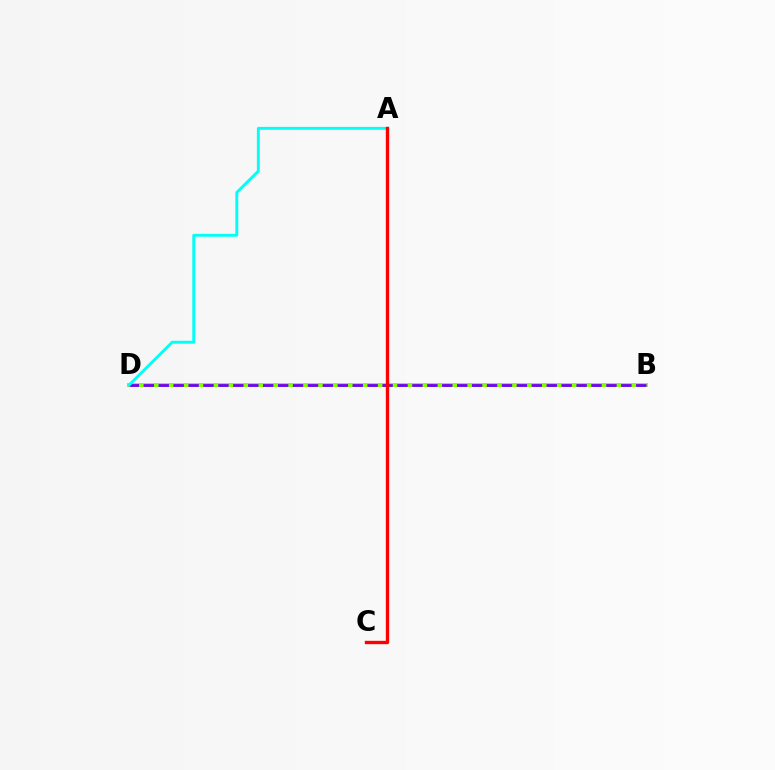{('B', 'D'): [{'color': '#84ff00', 'line_style': 'solid', 'thickness': 2.86}, {'color': '#7200ff', 'line_style': 'dashed', 'thickness': 2.03}], ('A', 'D'): [{'color': '#00fff6', 'line_style': 'solid', 'thickness': 2.1}], ('A', 'C'): [{'color': '#ff0000', 'line_style': 'solid', 'thickness': 2.42}]}